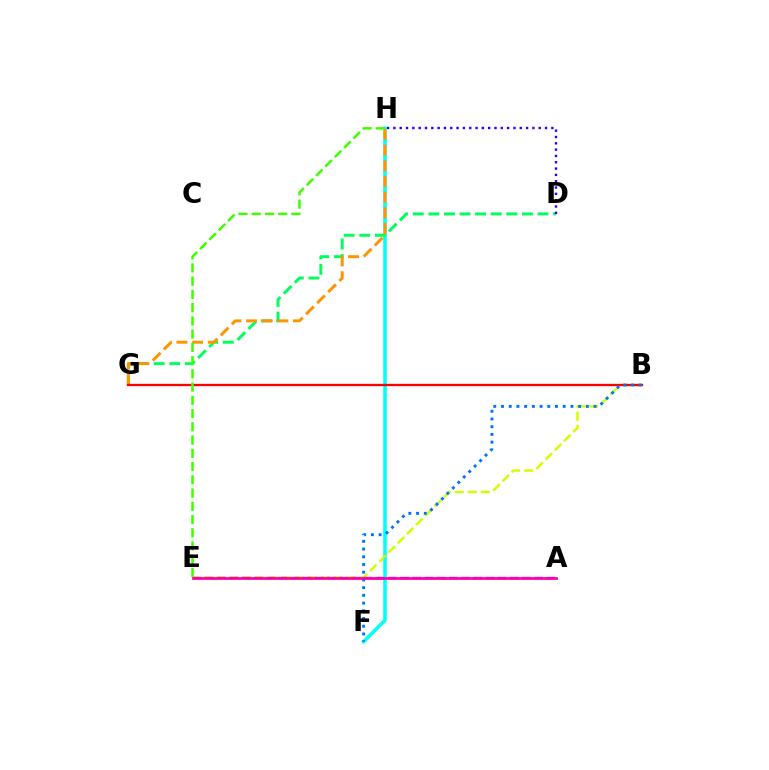{('F', 'H'): [{'color': '#00fff6', 'line_style': 'solid', 'thickness': 2.55}], ('D', 'G'): [{'color': '#00ff5c', 'line_style': 'dashed', 'thickness': 2.12}], ('D', 'H'): [{'color': '#2500ff', 'line_style': 'dotted', 'thickness': 1.72}], ('G', 'H'): [{'color': '#ff9400', 'line_style': 'dashed', 'thickness': 2.13}], ('B', 'E'): [{'color': '#d1ff00', 'line_style': 'dashed', 'thickness': 1.77}], ('A', 'E'): [{'color': '#b900ff', 'line_style': 'dashed', 'thickness': 1.66}, {'color': '#ff00ac', 'line_style': 'solid', 'thickness': 1.97}], ('B', 'G'): [{'color': '#ff0000', 'line_style': 'solid', 'thickness': 1.67}], ('B', 'F'): [{'color': '#0074ff', 'line_style': 'dotted', 'thickness': 2.1}], ('E', 'H'): [{'color': '#3dff00', 'line_style': 'dashed', 'thickness': 1.8}]}